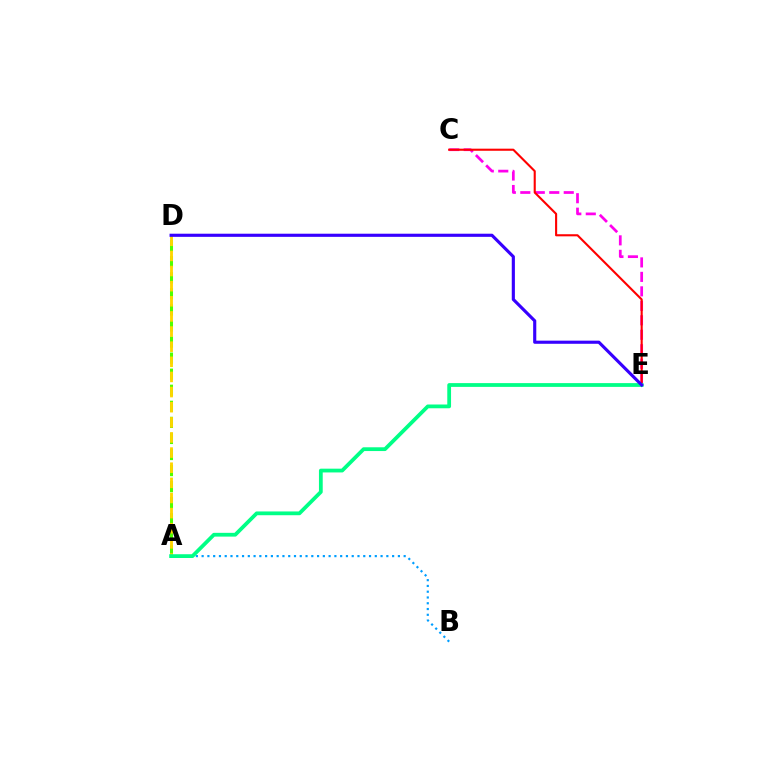{('A', 'B'): [{'color': '#009eff', 'line_style': 'dotted', 'thickness': 1.57}], ('A', 'D'): [{'color': '#4fff00', 'line_style': 'dashed', 'thickness': 2.18}, {'color': '#ffd500', 'line_style': 'dashed', 'thickness': 2.06}], ('C', 'E'): [{'color': '#ff00ed', 'line_style': 'dashed', 'thickness': 1.97}, {'color': '#ff0000', 'line_style': 'solid', 'thickness': 1.51}], ('A', 'E'): [{'color': '#00ff86', 'line_style': 'solid', 'thickness': 2.71}], ('D', 'E'): [{'color': '#3700ff', 'line_style': 'solid', 'thickness': 2.26}]}